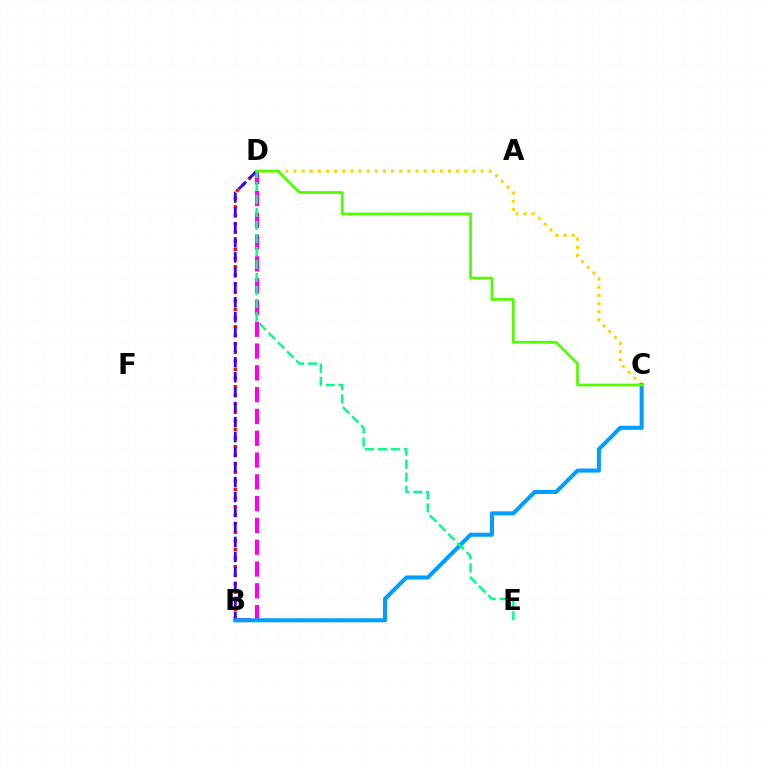{('B', 'D'): [{'color': '#ff0000', 'line_style': 'dotted', 'thickness': 2.33}, {'color': '#ff00ed', 'line_style': 'dashed', 'thickness': 2.96}, {'color': '#3700ff', 'line_style': 'dashed', 'thickness': 2.03}], ('C', 'D'): [{'color': '#ffd500', 'line_style': 'dotted', 'thickness': 2.21}, {'color': '#4fff00', 'line_style': 'solid', 'thickness': 1.95}], ('B', 'C'): [{'color': '#009eff', 'line_style': 'solid', 'thickness': 2.91}], ('D', 'E'): [{'color': '#00ff86', 'line_style': 'dashed', 'thickness': 1.77}]}